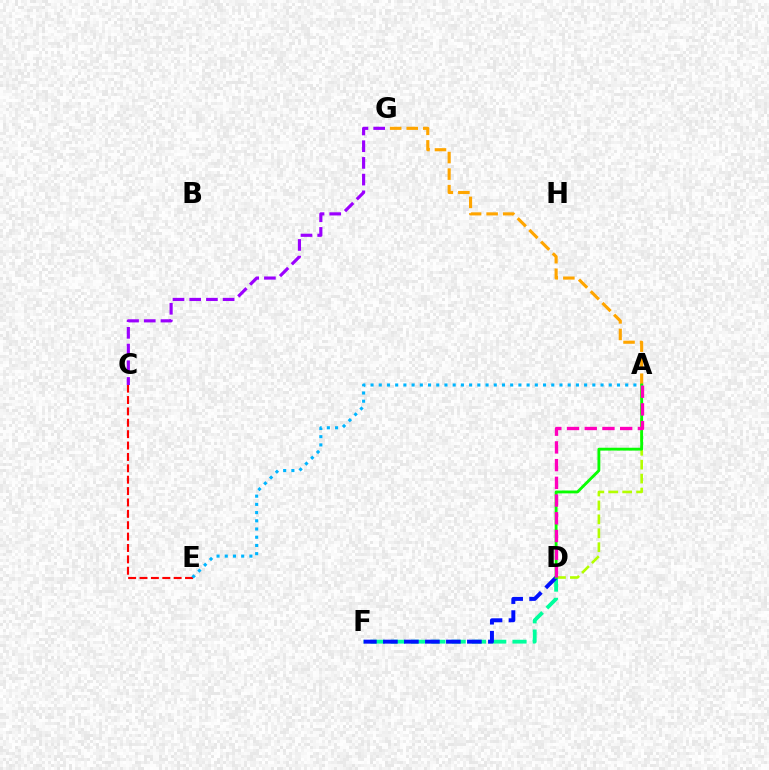{('A', 'G'): [{'color': '#ffa500', 'line_style': 'dashed', 'thickness': 2.25}], ('C', 'G'): [{'color': '#9b00ff', 'line_style': 'dashed', 'thickness': 2.27}], ('A', 'D'): [{'color': '#b3ff00', 'line_style': 'dashed', 'thickness': 1.89}, {'color': '#08ff00', 'line_style': 'solid', 'thickness': 2.05}, {'color': '#ff00bd', 'line_style': 'dashed', 'thickness': 2.41}], ('C', 'E'): [{'color': '#ff0000', 'line_style': 'dashed', 'thickness': 1.55}], ('D', 'F'): [{'color': '#00ff9d', 'line_style': 'dashed', 'thickness': 2.76}, {'color': '#0010ff', 'line_style': 'dashed', 'thickness': 2.85}], ('A', 'E'): [{'color': '#00b5ff', 'line_style': 'dotted', 'thickness': 2.23}]}